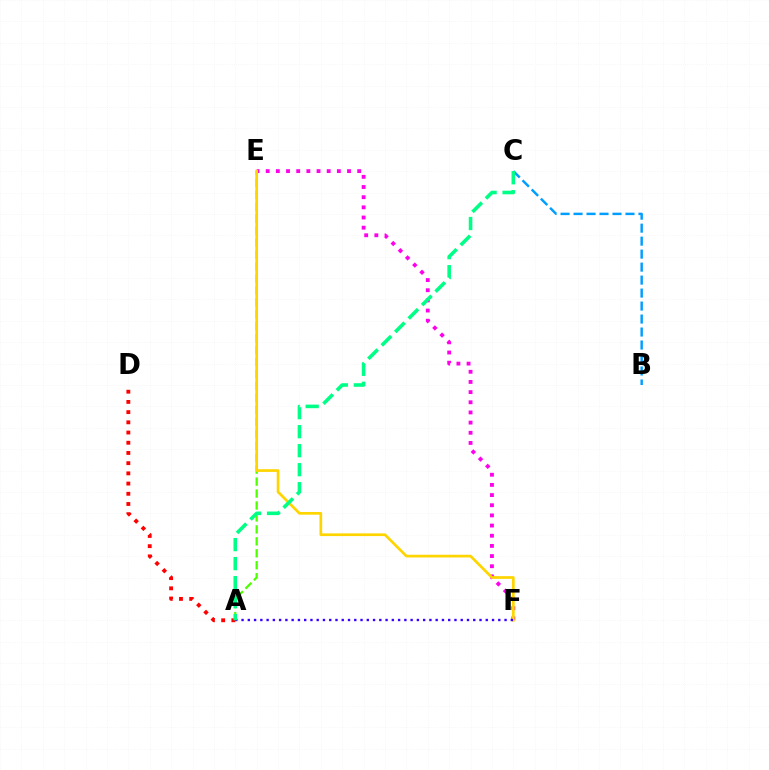{('A', 'E'): [{'color': '#4fff00', 'line_style': 'dashed', 'thickness': 1.62}], ('E', 'F'): [{'color': '#ff00ed', 'line_style': 'dotted', 'thickness': 2.76}, {'color': '#ffd500', 'line_style': 'solid', 'thickness': 1.95}], ('B', 'C'): [{'color': '#009eff', 'line_style': 'dashed', 'thickness': 1.76}], ('A', 'D'): [{'color': '#ff0000', 'line_style': 'dotted', 'thickness': 2.77}], ('A', 'F'): [{'color': '#3700ff', 'line_style': 'dotted', 'thickness': 1.7}], ('A', 'C'): [{'color': '#00ff86', 'line_style': 'dashed', 'thickness': 2.58}]}